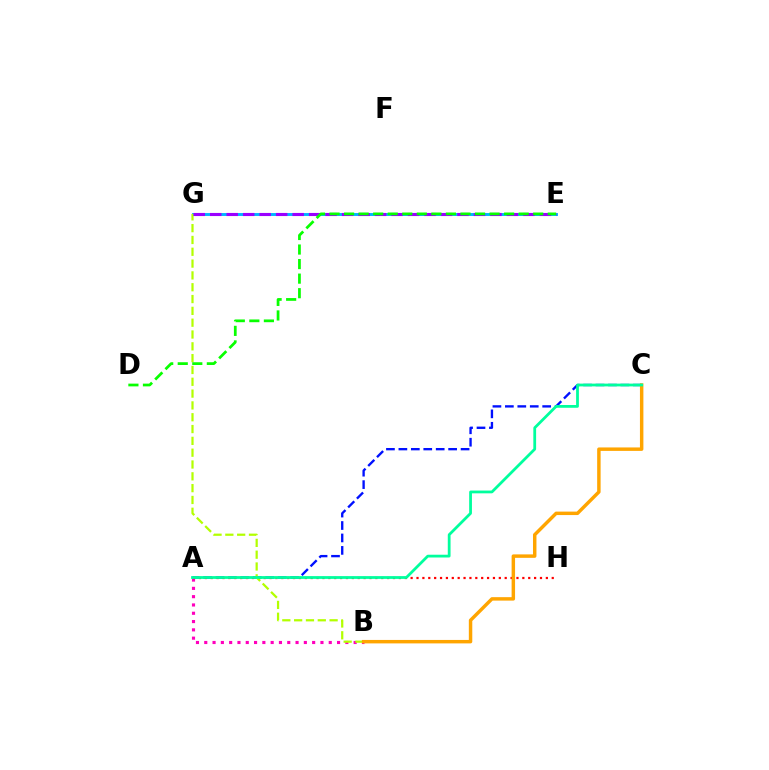{('A', 'B'): [{'color': '#ff00bd', 'line_style': 'dotted', 'thickness': 2.25}], ('A', 'C'): [{'color': '#0010ff', 'line_style': 'dashed', 'thickness': 1.69}, {'color': '#00ff9d', 'line_style': 'solid', 'thickness': 2.0}], ('E', 'G'): [{'color': '#00b5ff', 'line_style': 'solid', 'thickness': 2.09}, {'color': '#9b00ff', 'line_style': 'dashed', 'thickness': 2.24}], ('A', 'H'): [{'color': '#ff0000', 'line_style': 'dotted', 'thickness': 1.6}], ('B', 'G'): [{'color': '#b3ff00', 'line_style': 'dashed', 'thickness': 1.61}], ('B', 'C'): [{'color': '#ffa500', 'line_style': 'solid', 'thickness': 2.49}], ('D', 'E'): [{'color': '#08ff00', 'line_style': 'dashed', 'thickness': 1.98}]}